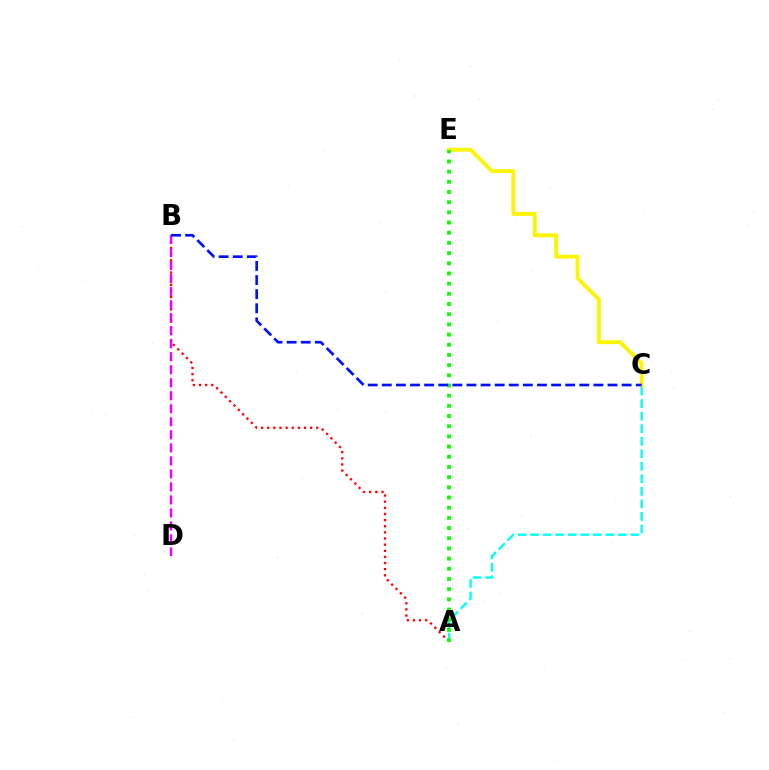{('A', 'C'): [{'color': '#00fff6', 'line_style': 'dashed', 'thickness': 1.7}], ('C', 'E'): [{'color': '#fcf500', 'line_style': 'solid', 'thickness': 2.78}], ('A', 'B'): [{'color': '#ff0000', 'line_style': 'dotted', 'thickness': 1.67}], ('A', 'E'): [{'color': '#08ff00', 'line_style': 'dotted', 'thickness': 2.77}], ('B', 'D'): [{'color': '#ee00ff', 'line_style': 'dashed', 'thickness': 1.77}], ('B', 'C'): [{'color': '#0010ff', 'line_style': 'dashed', 'thickness': 1.92}]}